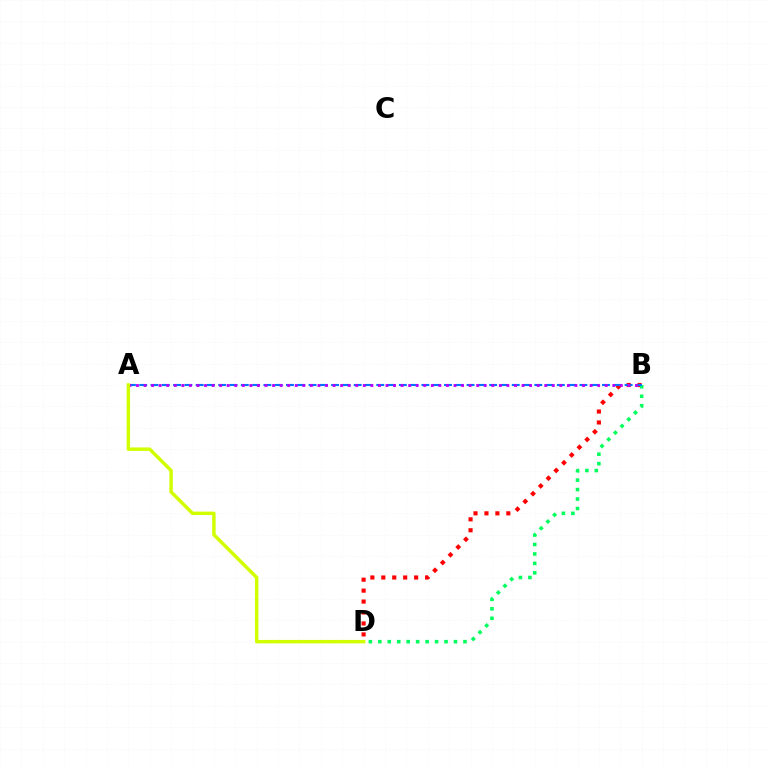{('B', 'D'): [{'color': '#ff0000', 'line_style': 'dotted', 'thickness': 2.97}, {'color': '#00ff5c', 'line_style': 'dotted', 'thickness': 2.57}], ('A', 'B'): [{'color': '#0074ff', 'line_style': 'dashed', 'thickness': 1.53}, {'color': '#b900ff', 'line_style': 'dotted', 'thickness': 2.05}], ('A', 'D'): [{'color': '#d1ff00', 'line_style': 'solid', 'thickness': 2.5}]}